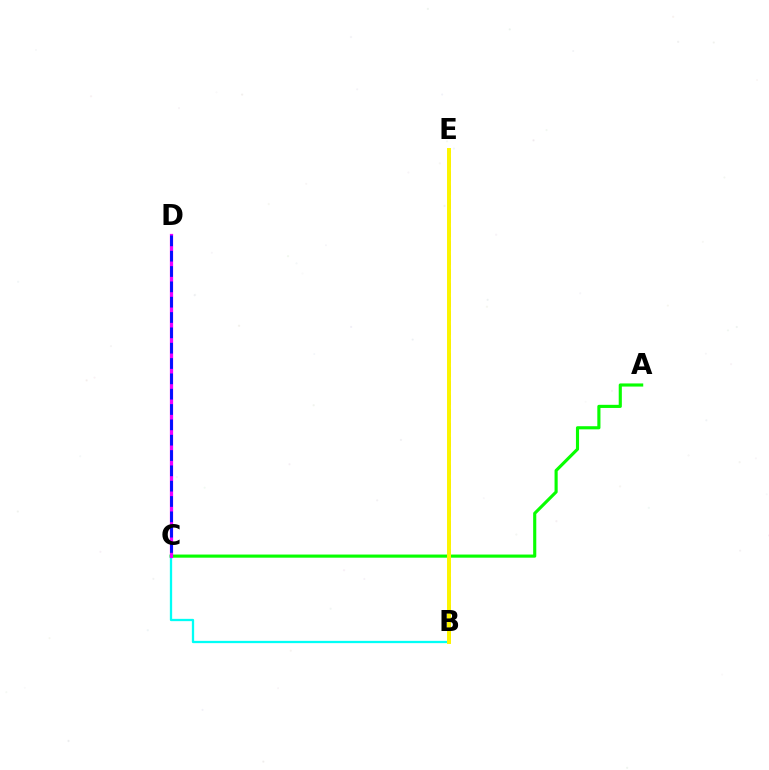{('A', 'C'): [{'color': '#08ff00', 'line_style': 'solid', 'thickness': 2.25}], ('B', 'C'): [{'color': '#00fff6', 'line_style': 'solid', 'thickness': 1.65}], ('C', 'D'): [{'color': '#ee00ff', 'line_style': 'solid', 'thickness': 2.33}, {'color': '#0010ff', 'line_style': 'dashed', 'thickness': 2.08}], ('B', 'E'): [{'color': '#ff0000', 'line_style': 'dashed', 'thickness': 1.9}, {'color': '#fcf500', 'line_style': 'solid', 'thickness': 2.85}]}